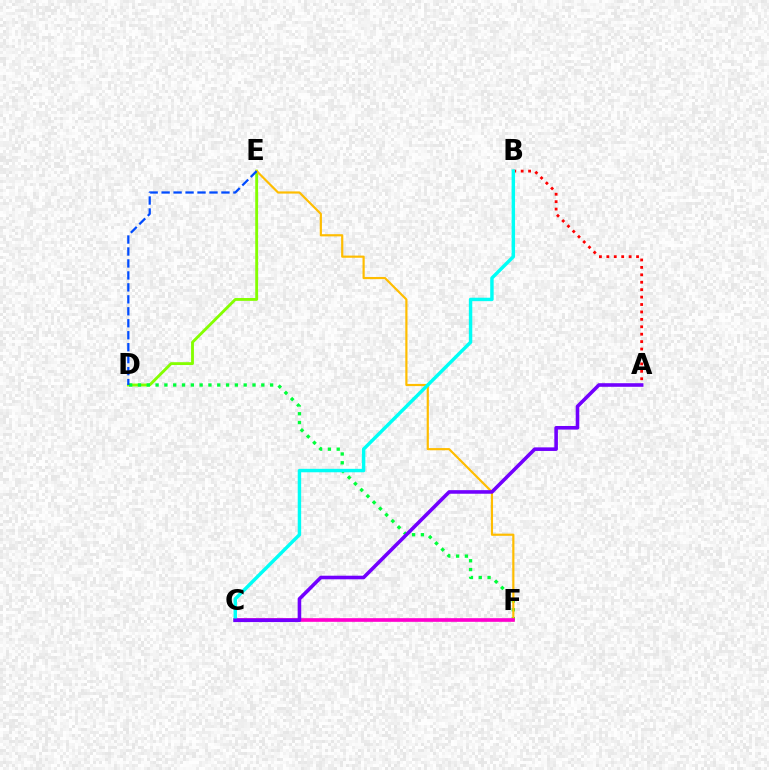{('D', 'E'): [{'color': '#84ff00', 'line_style': 'solid', 'thickness': 2.05}, {'color': '#004bff', 'line_style': 'dashed', 'thickness': 1.63}], ('D', 'F'): [{'color': '#00ff39', 'line_style': 'dotted', 'thickness': 2.39}], ('E', 'F'): [{'color': '#ffbd00', 'line_style': 'solid', 'thickness': 1.57}], ('A', 'B'): [{'color': '#ff0000', 'line_style': 'dotted', 'thickness': 2.02}], ('C', 'F'): [{'color': '#ff00cf', 'line_style': 'solid', 'thickness': 2.63}], ('B', 'C'): [{'color': '#00fff6', 'line_style': 'solid', 'thickness': 2.47}], ('A', 'C'): [{'color': '#7200ff', 'line_style': 'solid', 'thickness': 2.58}]}